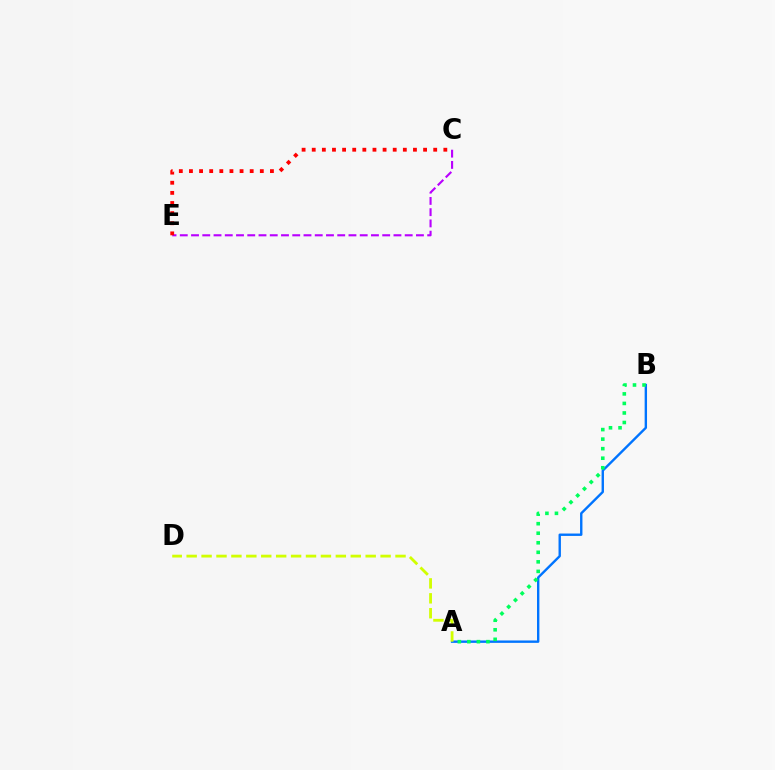{('A', 'B'): [{'color': '#0074ff', 'line_style': 'solid', 'thickness': 1.72}, {'color': '#00ff5c', 'line_style': 'dotted', 'thickness': 2.59}], ('A', 'D'): [{'color': '#d1ff00', 'line_style': 'dashed', 'thickness': 2.03}], ('C', 'E'): [{'color': '#b900ff', 'line_style': 'dashed', 'thickness': 1.53}, {'color': '#ff0000', 'line_style': 'dotted', 'thickness': 2.75}]}